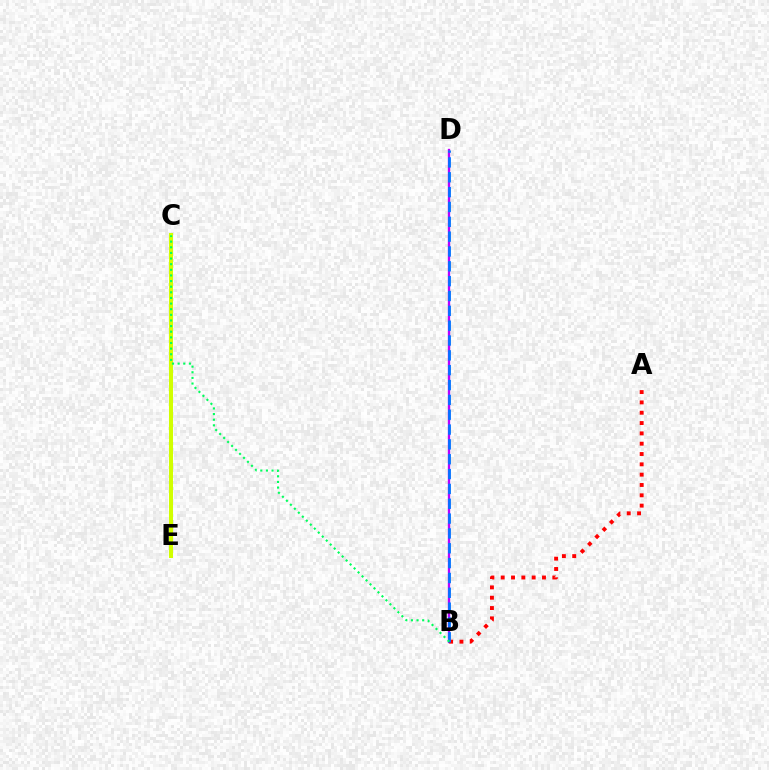{('B', 'D'): [{'color': '#b900ff', 'line_style': 'solid', 'thickness': 1.67}, {'color': '#0074ff', 'line_style': 'dashed', 'thickness': 2.02}], ('A', 'B'): [{'color': '#ff0000', 'line_style': 'dotted', 'thickness': 2.8}], ('C', 'E'): [{'color': '#d1ff00', 'line_style': 'solid', 'thickness': 2.91}], ('B', 'C'): [{'color': '#00ff5c', 'line_style': 'dotted', 'thickness': 1.53}]}